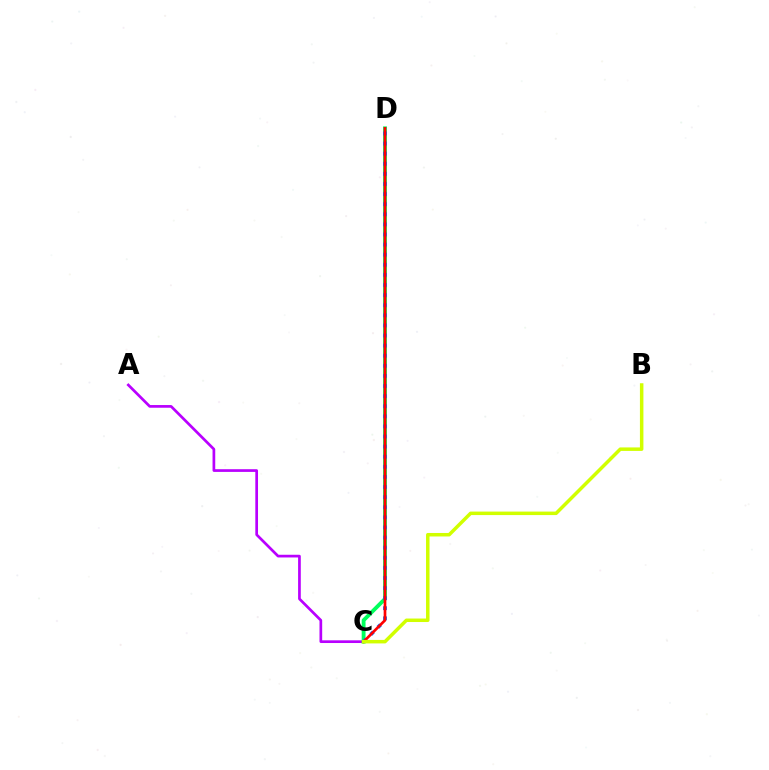{('A', 'C'): [{'color': '#b900ff', 'line_style': 'solid', 'thickness': 1.94}], ('C', 'D'): [{'color': '#00ff5c', 'line_style': 'solid', 'thickness': 2.78}, {'color': '#0074ff', 'line_style': 'dotted', 'thickness': 2.74}, {'color': '#ff0000', 'line_style': 'solid', 'thickness': 1.93}], ('B', 'C'): [{'color': '#d1ff00', 'line_style': 'solid', 'thickness': 2.51}]}